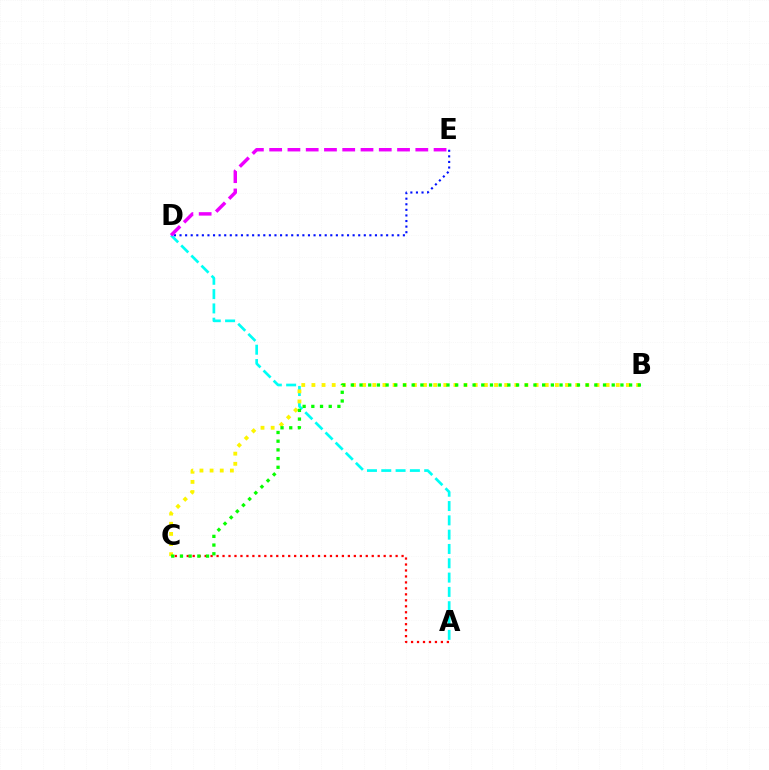{('A', 'D'): [{'color': '#00fff6', 'line_style': 'dashed', 'thickness': 1.94}], ('B', 'C'): [{'color': '#fcf500', 'line_style': 'dotted', 'thickness': 2.76}, {'color': '#08ff00', 'line_style': 'dotted', 'thickness': 2.36}], ('A', 'C'): [{'color': '#ff0000', 'line_style': 'dotted', 'thickness': 1.62}], ('D', 'E'): [{'color': '#0010ff', 'line_style': 'dotted', 'thickness': 1.52}, {'color': '#ee00ff', 'line_style': 'dashed', 'thickness': 2.48}]}